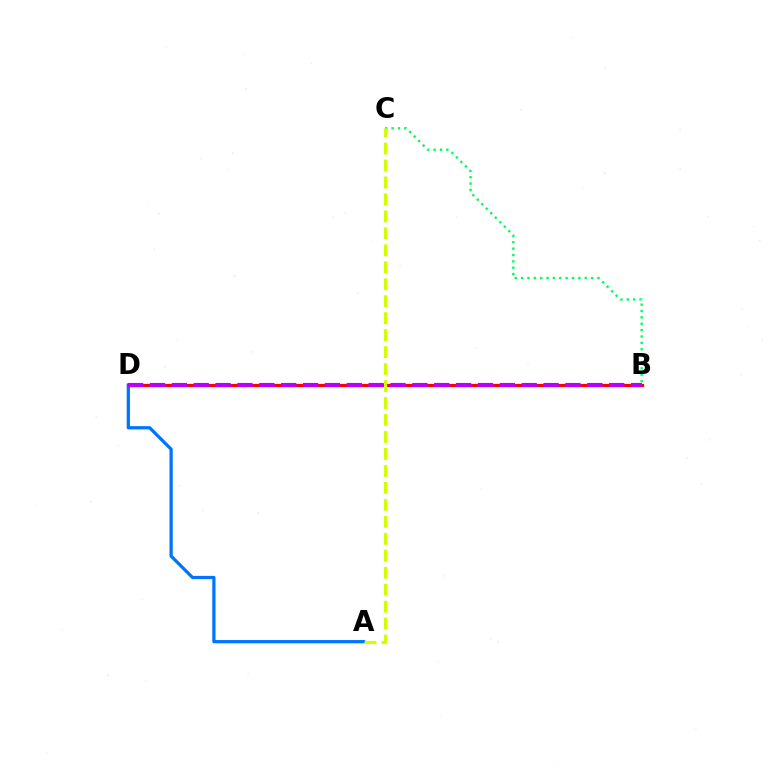{('B', 'D'): [{'color': '#ff0000', 'line_style': 'solid', 'thickness': 2.29}, {'color': '#b900ff', 'line_style': 'dashed', 'thickness': 2.97}], ('B', 'C'): [{'color': '#00ff5c', 'line_style': 'dotted', 'thickness': 1.73}], ('A', 'D'): [{'color': '#0074ff', 'line_style': 'solid', 'thickness': 2.33}], ('A', 'C'): [{'color': '#d1ff00', 'line_style': 'dashed', 'thickness': 2.31}]}